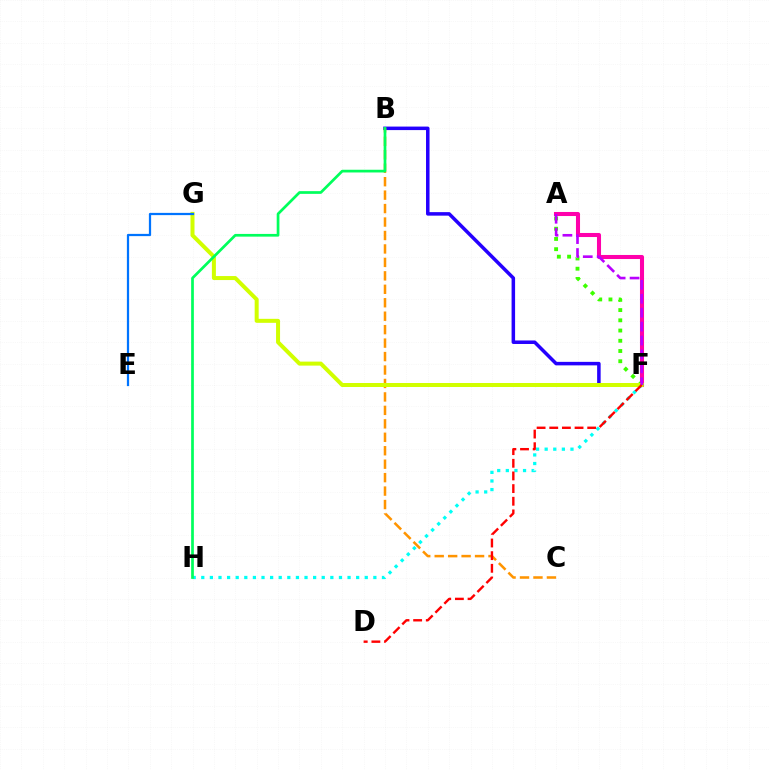{('A', 'F'): [{'color': '#3dff00', 'line_style': 'dotted', 'thickness': 2.78}, {'color': '#ff00ac', 'line_style': 'solid', 'thickness': 2.92}, {'color': '#b900ff', 'line_style': 'dashed', 'thickness': 1.89}], ('B', 'F'): [{'color': '#2500ff', 'line_style': 'solid', 'thickness': 2.53}], ('F', 'H'): [{'color': '#00fff6', 'line_style': 'dotted', 'thickness': 2.34}], ('B', 'C'): [{'color': '#ff9400', 'line_style': 'dashed', 'thickness': 1.83}], ('F', 'G'): [{'color': '#d1ff00', 'line_style': 'solid', 'thickness': 2.88}], ('E', 'G'): [{'color': '#0074ff', 'line_style': 'solid', 'thickness': 1.62}], ('B', 'H'): [{'color': '#00ff5c', 'line_style': 'solid', 'thickness': 1.95}], ('D', 'F'): [{'color': '#ff0000', 'line_style': 'dashed', 'thickness': 1.72}]}